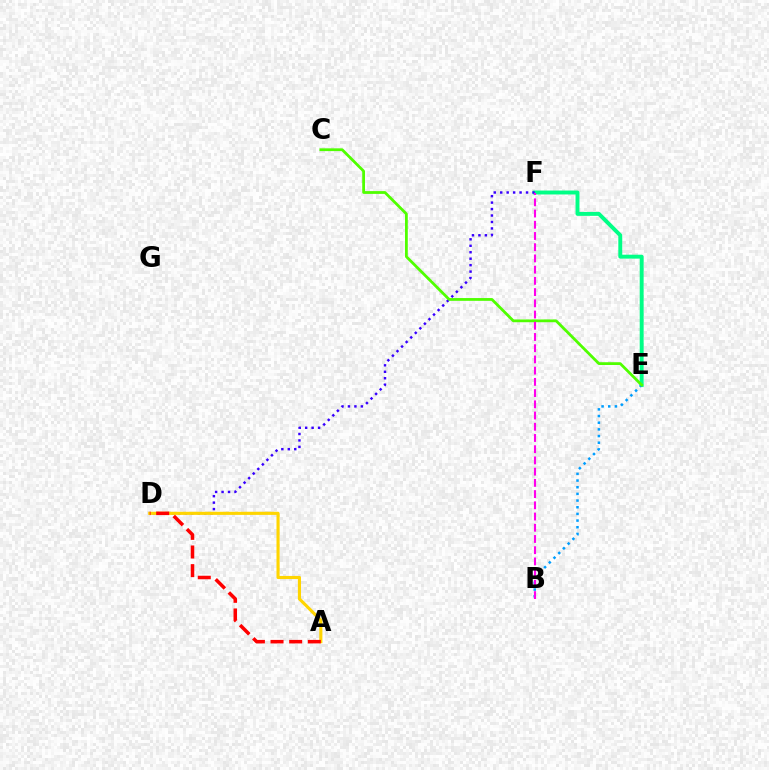{('E', 'F'): [{'color': '#00ff86', 'line_style': 'solid', 'thickness': 2.82}], ('D', 'F'): [{'color': '#3700ff', 'line_style': 'dotted', 'thickness': 1.75}], ('B', 'E'): [{'color': '#009eff', 'line_style': 'dotted', 'thickness': 1.81}], ('C', 'E'): [{'color': '#4fff00', 'line_style': 'solid', 'thickness': 2.0}], ('B', 'F'): [{'color': '#ff00ed', 'line_style': 'dashed', 'thickness': 1.52}], ('A', 'D'): [{'color': '#ffd500', 'line_style': 'solid', 'thickness': 2.25}, {'color': '#ff0000', 'line_style': 'dashed', 'thickness': 2.53}]}